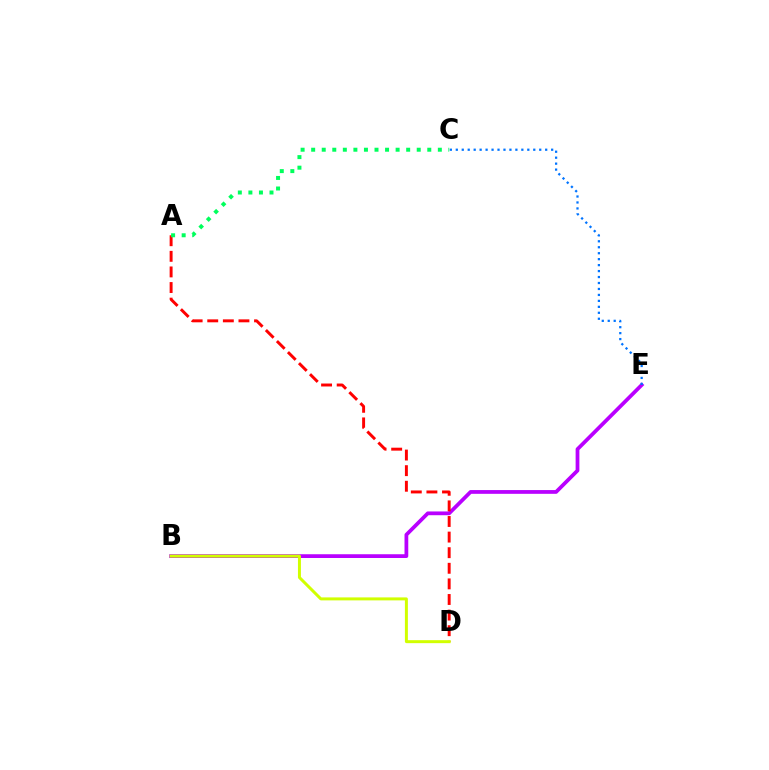{('B', 'E'): [{'color': '#b900ff', 'line_style': 'solid', 'thickness': 2.71}], ('C', 'E'): [{'color': '#0074ff', 'line_style': 'dotted', 'thickness': 1.62}], ('A', 'D'): [{'color': '#ff0000', 'line_style': 'dashed', 'thickness': 2.12}], ('A', 'C'): [{'color': '#00ff5c', 'line_style': 'dotted', 'thickness': 2.87}], ('B', 'D'): [{'color': '#d1ff00', 'line_style': 'solid', 'thickness': 2.15}]}